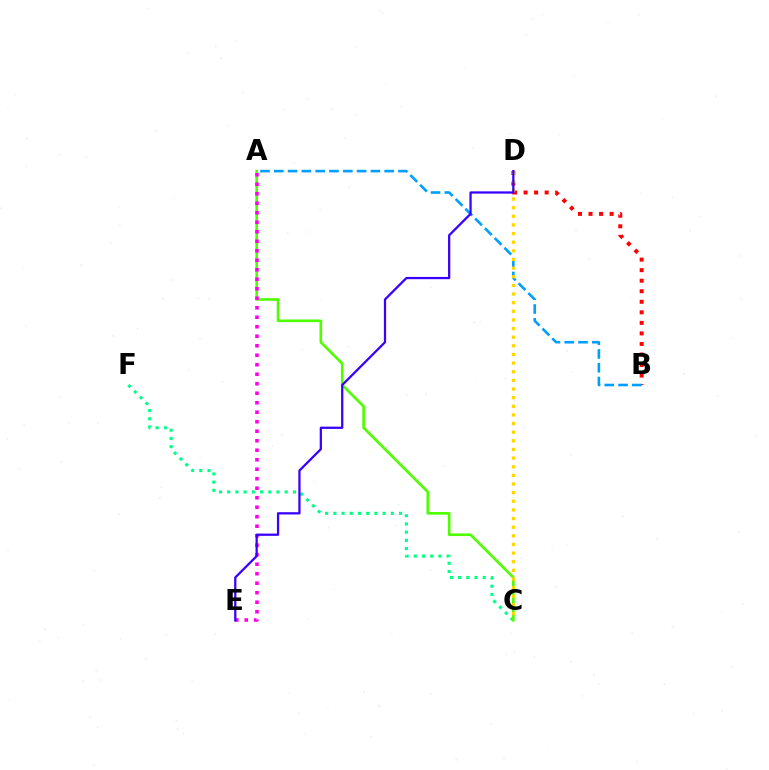{('C', 'F'): [{'color': '#00ff86', 'line_style': 'dotted', 'thickness': 2.23}], ('A', 'C'): [{'color': '#4fff00', 'line_style': 'solid', 'thickness': 1.91}], ('B', 'D'): [{'color': '#ff0000', 'line_style': 'dotted', 'thickness': 2.86}], ('A', 'B'): [{'color': '#009eff', 'line_style': 'dashed', 'thickness': 1.87}], ('A', 'E'): [{'color': '#ff00ed', 'line_style': 'dotted', 'thickness': 2.58}], ('C', 'D'): [{'color': '#ffd500', 'line_style': 'dotted', 'thickness': 2.35}], ('D', 'E'): [{'color': '#3700ff', 'line_style': 'solid', 'thickness': 1.62}]}